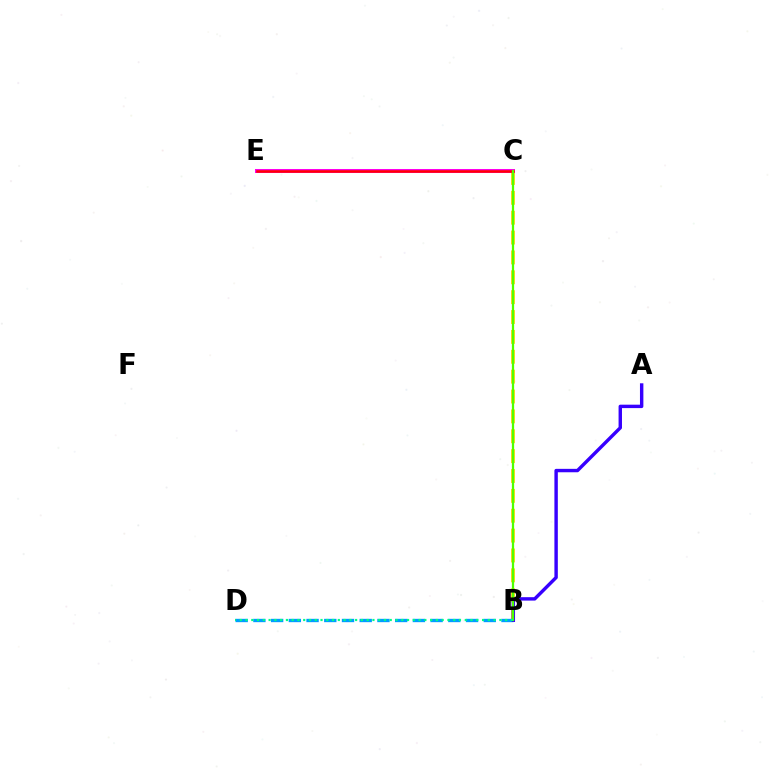{('B', 'D'): [{'color': '#009eff', 'line_style': 'dashed', 'thickness': 2.41}, {'color': '#00ff86', 'line_style': 'dotted', 'thickness': 1.57}], ('B', 'C'): [{'color': '#ffd500', 'line_style': 'dashed', 'thickness': 2.7}, {'color': '#4fff00', 'line_style': 'solid', 'thickness': 1.63}], ('A', 'B'): [{'color': '#3700ff', 'line_style': 'solid', 'thickness': 2.46}], ('C', 'E'): [{'color': '#ff00ed', 'line_style': 'solid', 'thickness': 2.89}, {'color': '#ff0000', 'line_style': 'solid', 'thickness': 1.81}]}